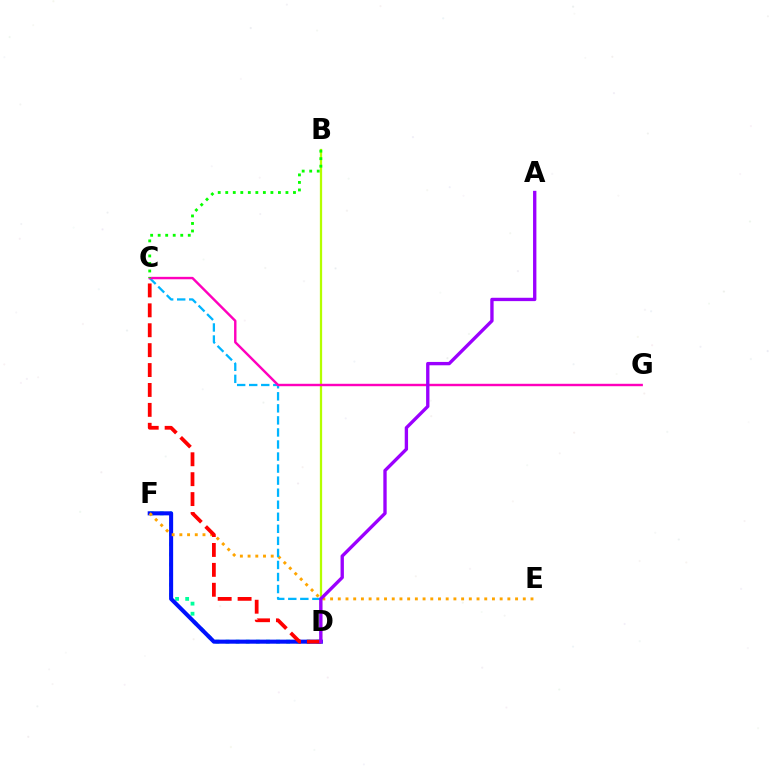{('D', 'F'): [{'color': '#00ff9d', 'line_style': 'dotted', 'thickness': 2.74}, {'color': '#0010ff', 'line_style': 'solid', 'thickness': 2.92}], ('B', 'D'): [{'color': '#b3ff00', 'line_style': 'solid', 'thickness': 1.63}], ('E', 'F'): [{'color': '#ffa500', 'line_style': 'dotted', 'thickness': 2.09}], ('C', 'D'): [{'color': '#00b5ff', 'line_style': 'dashed', 'thickness': 1.64}, {'color': '#ff0000', 'line_style': 'dashed', 'thickness': 2.7}], ('C', 'G'): [{'color': '#ff00bd', 'line_style': 'solid', 'thickness': 1.74}], ('B', 'C'): [{'color': '#08ff00', 'line_style': 'dotted', 'thickness': 2.04}], ('A', 'D'): [{'color': '#9b00ff', 'line_style': 'solid', 'thickness': 2.41}]}